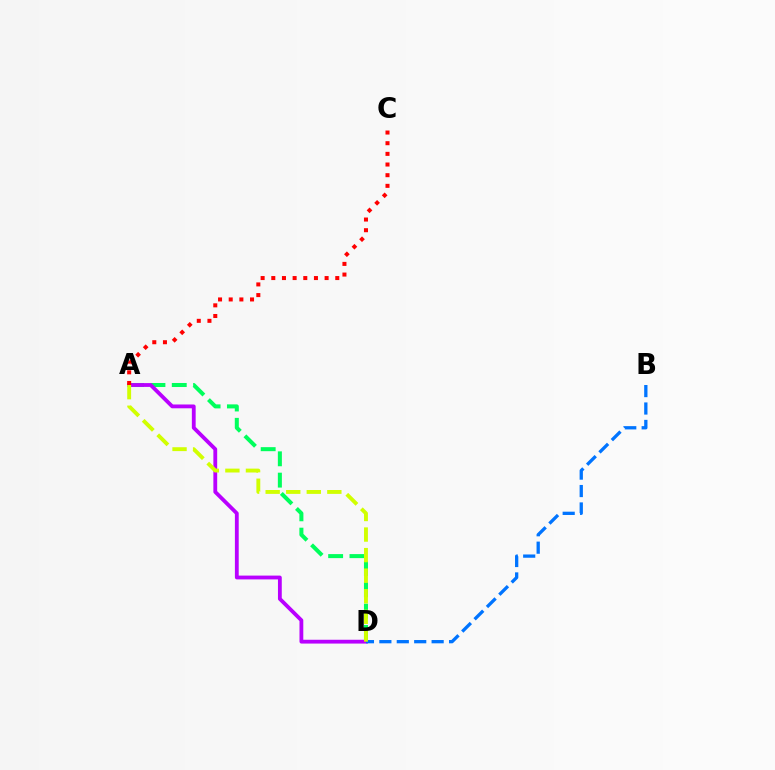{('A', 'D'): [{'color': '#00ff5c', 'line_style': 'dashed', 'thickness': 2.9}, {'color': '#b900ff', 'line_style': 'solid', 'thickness': 2.74}, {'color': '#d1ff00', 'line_style': 'dashed', 'thickness': 2.79}], ('B', 'D'): [{'color': '#0074ff', 'line_style': 'dashed', 'thickness': 2.37}], ('A', 'C'): [{'color': '#ff0000', 'line_style': 'dotted', 'thickness': 2.9}]}